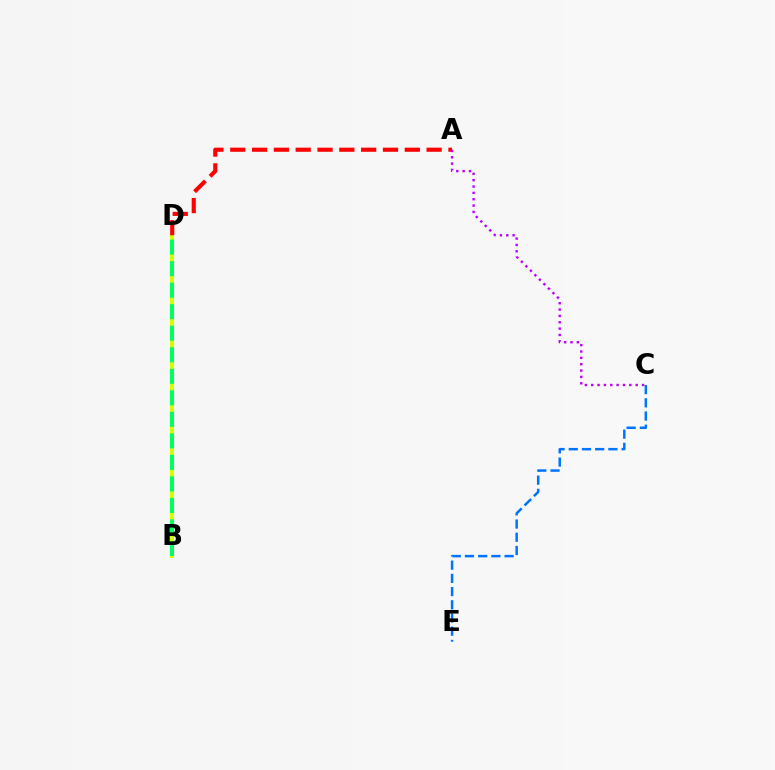{('B', 'D'): [{'color': '#d1ff00', 'line_style': 'solid', 'thickness': 2.88}, {'color': '#00ff5c', 'line_style': 'dashed', 'thickness': 2.92}], ('A', 'D'): [{'color': '#ff0000', 'line_style': 'dashed', 'thickness': 2.96}], ('C', 'E'): [{'color': '#0074ff', 'line_style': 'dashed', 'thickness': 1.79}], ('A', 'C'): [{'color': '#b900ff', 'line_style': 'dotted', 'thickness': 1.73}]}